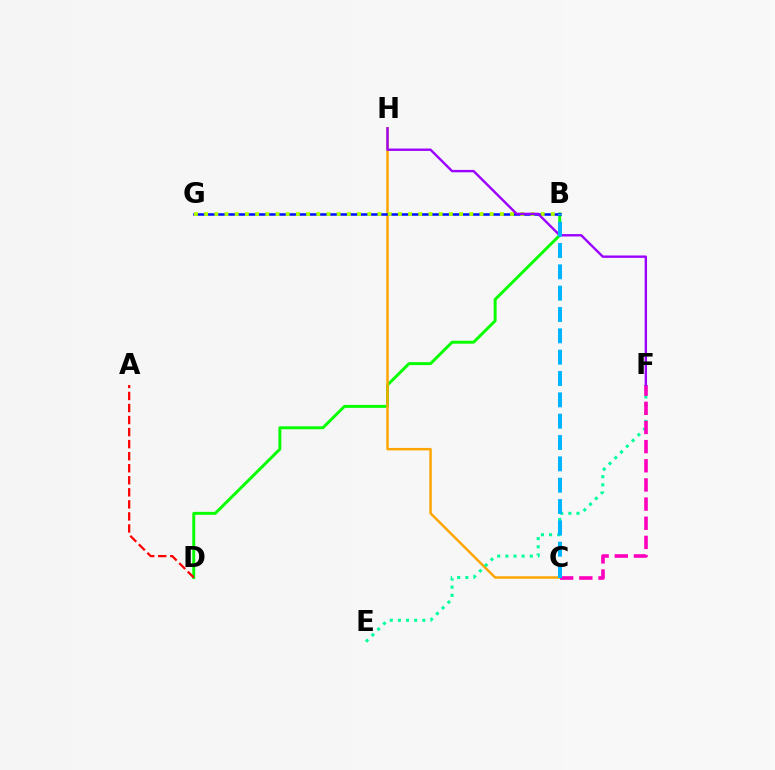{('B', 'D'): [{'color': '#08ff00', 'line_style': 'solid', 'thickness': 2.13}], ('C', 'H'): [{'color': '#ffa500', 'line_style': 'solid', 'thickness': 1.78}], ('A', 'D'): [{'color': '#ff0000', 'line_style': 'dashed', 'thickness': 1.64}], ('B', 'G'): [{'color': '#0010ff', 'line_style': 'solid', 'thickness': 1.81}, {'color': '#b3ff00', 'line_style': 'dotted', 'thickness': 2.77}], ('E', 'F'): [{'color': '#00ff9d', 'line_style': 'dotted', 'thickness': 2.21}], ('C', 'F'): [{'color': '#ff00bd', 'line_style': 'dashed', 'thickness': 2.6}], ('F', 'H'): [{'color': '#9b00ff', 'line_style': 'solid', 'thickness': 1.72}], ('B', 'C'): [{'color': '#00b5ff', 'line_style': 'dashed', 'thickness': 2.9}]}